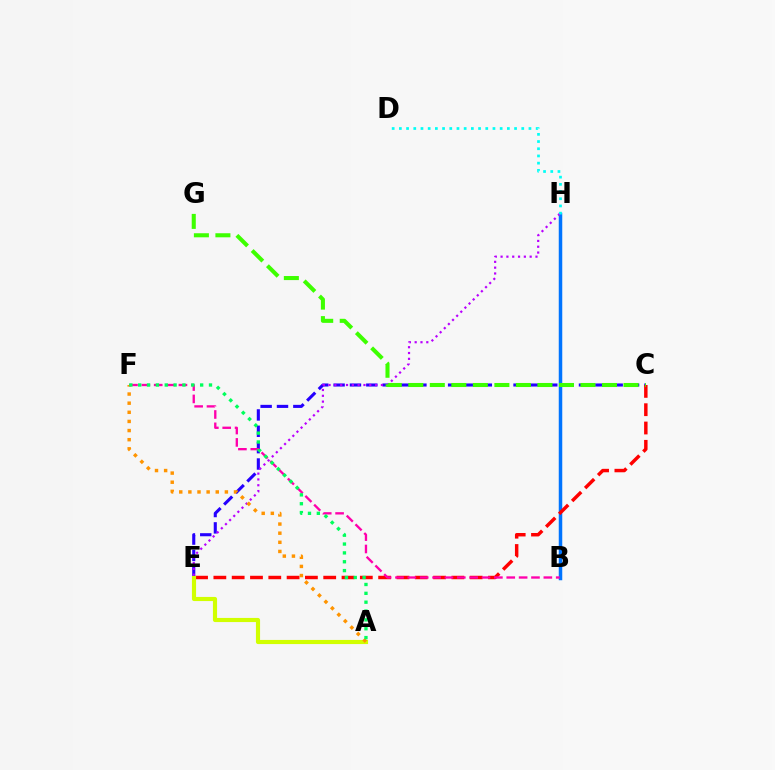{('C', 'E'): [{'color': '#2500ff', 'line_style': 'dashed', 'thickness': 2.22}, {'color': '#ff0000', 'line_style': 'dashed', 'thickness': 2.49}], ('B', 'H'): [{'color': '#0074ff', 'line_style': 'solid', 'thickness': 2.52}], ('E', 'H'): [{'color': '#b900ff', 'line_style': 'dotted', 'thickness': 1.58}], ('D', 'H'): [{'color': '#00fff6', 'line_style': 'dotted', 'thickness': 1.96}], ('C', 'G'): [{'color': '#3dff00', 'line_style': 'dashed', 'thickness': 2.92}], ('A', 'E'): [{'color': '#d1ff00', 'line_style': 'solid', 'thickness': 2.97}], ('B', 'F'): [{'color': '#ff00ac', 'line_style': 'dashed', 'thickness': 1.68}], ('A', 'F'): [{'color': '#ff9400', 'line_style': 'dotted', 'thickness': 2.48}, {'color': '#00ff5c', 'line_style': 'dotted', 'thickness': 2.4}]}